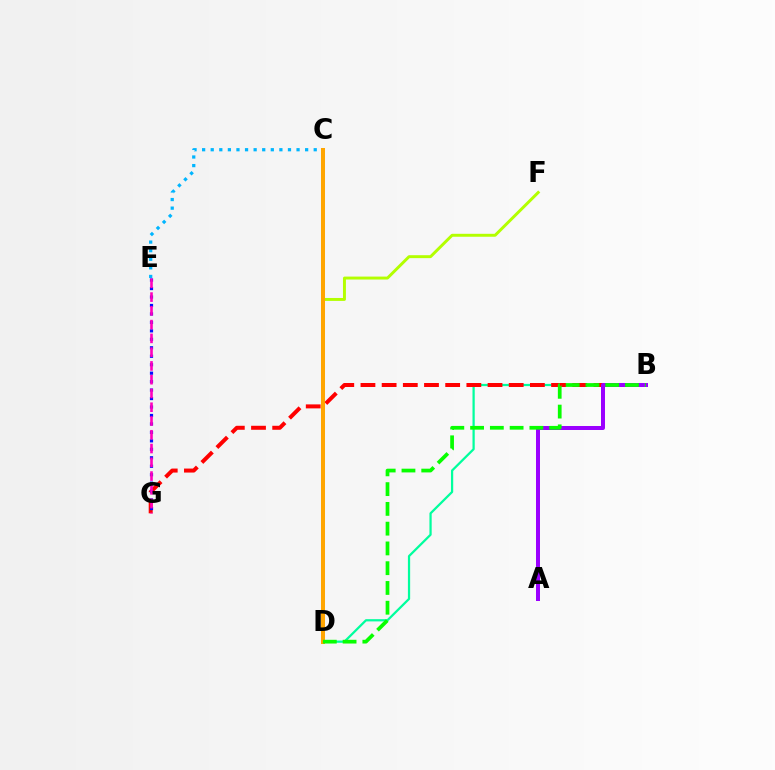{('B', 'D'): [{'color': '#00ff9d', 'line_style': 'solid', 'thickness': 1.61}, {'color': '#08ff00', 'line_style': 'dashed', 'thickness': 2.69}], ('C', 'E'): [{'color': '#00b5ff', 'line_style': 'dotted', 'thickness': 2.33}], ('B', 'G'): [{'color': '#ff0000', 'line_style': 'dashed', 'thickness': 2.88}], ('A', 'B'): [{'color': '#9b00ff', 'line_style': 'solid', 'thickness': 2.88}], ('D', 'F'): [{'color': '#b3ff00', 'line_style': 'solid', 'thickness': 2.12}], ('E', 'G'): [{'color': '#0010ff', 'line_style': 'dotted', 'thickness': 2.3}, {'color': '#ff00bd', 'line_style': 'dashed', 'thickness': 1.87}], ('C', 'D'): [{'color': '#ffa500', 'line_style': 'solid', 'thickness': 2.9}]}